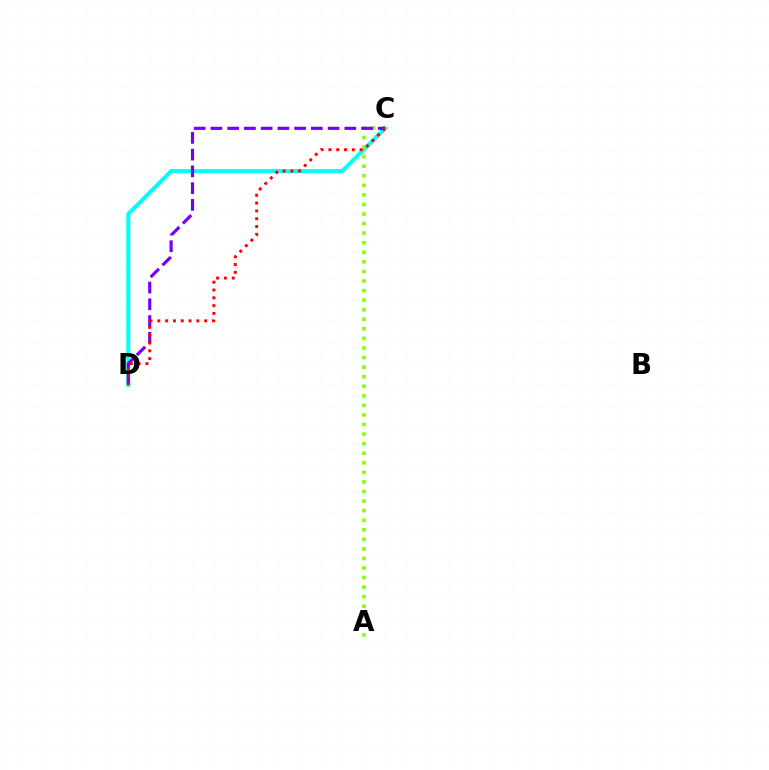{('C', 'D'): [{'color': '#00fff6', 'line_style': 'solid', 'thickness': 2.92}, {'color': '#7200ff', 'line_style': 'dashed', 'thickness': 2.27}, {'color': '#ff0000', 'line_style': 'dotted', 'thickness': 2.12}], ('A', 'C'): [{'color': '#84ff00', 'line_style': 'dotted', 'thickness': 2.6}]}